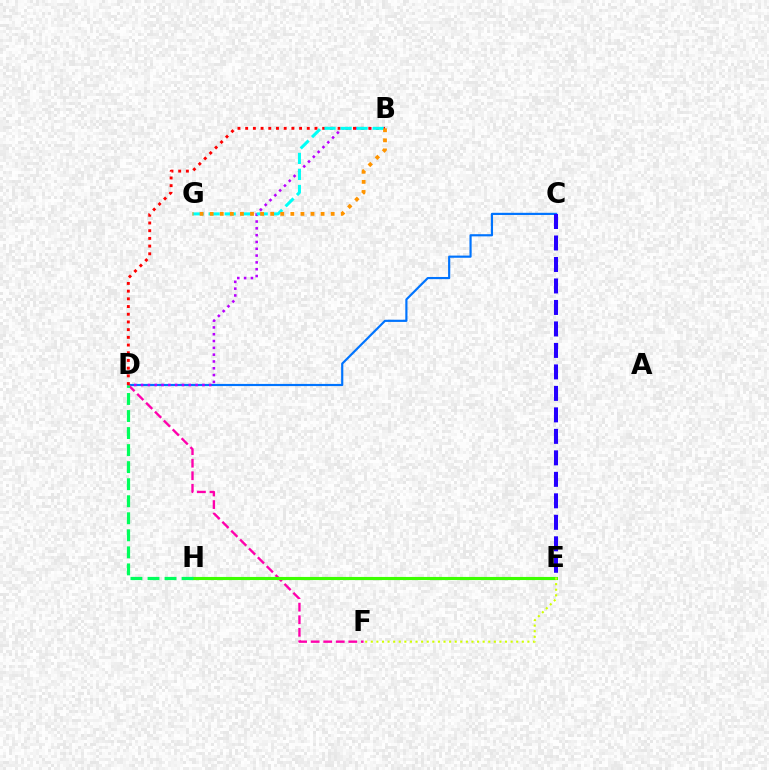{('C', 'D'): [{'color': '#0074ff', 'line_style': 'solid', 'thickness': 1.56}], ('B', 'D'): [{'color': '#b900ff', 'line_style': 'dotted', 'thickness': 1.85}, {'color': '#ff0000', 'line_style': 'dotted', 'thickness': 2.09}], ('D', 'F'): [{'color': '#ff00ac', 'line_style': 'dashed', 'thickness': 1.7}], ('E', 'H'): [{'color': '#3dff00', 'line_style': 'solid', 'thickness': 2.24}], ('B', 'G'): [{'color': '#00fff6', 'line_style': 'dashed', 'thickness': 2.18}, {'color': '#ff9400', 'line_style': 'dotted', 'thickness': 2.74}], ('D', 'H'): [{'color': '#00ff5c', 'line_style': 'dashed', 'thickness': 2.31}], ('C', 'E'): [{'color': '#2500ff', 'line_style': 'dashed', 'thickness': 2.92}], ('E', 'F'): [{'color': '#d1ff00', 'line_style': 'dotted', 'thickness': 1.52}]}